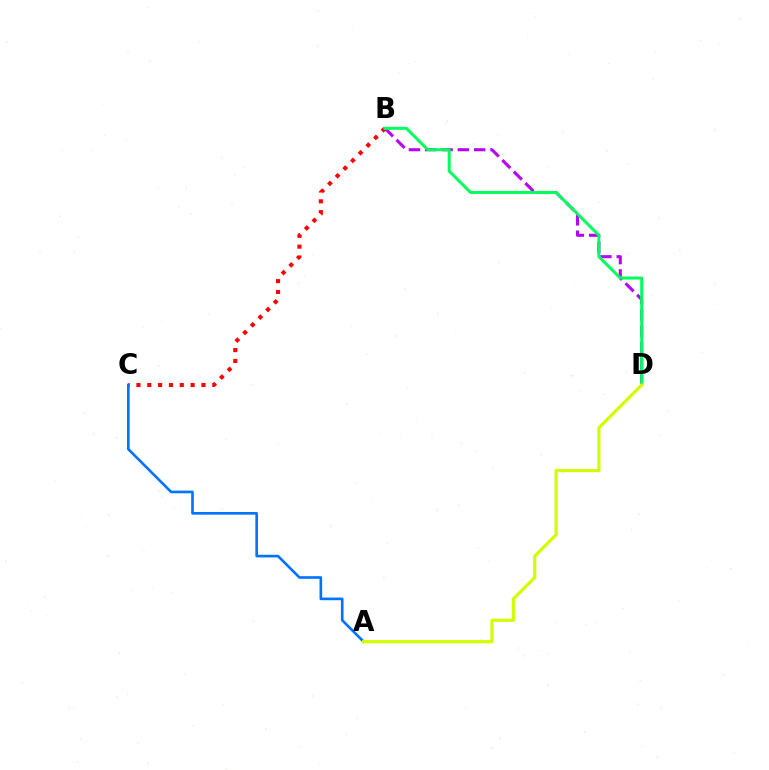{('B', 'C'): [{'color': '#ff0000', 'line_style': 'dotted', 'thickness': 2.94}], ('B', 'D'): [{'color': '#b900ff', 'line_style': 'dashed', 'thickness': 2.21}, {'color': '#00ff5c', 'line_style': 'solid', 'thickness': 2.15}], ('A', 'C'): [{'color': '#0074ff', 'line_style': 'solid', 'thickness': 1.91}], ('A', 'D'): [{'color': '#d1ff00', 'line_style': 'solid', 'thickness': 2.28}]}